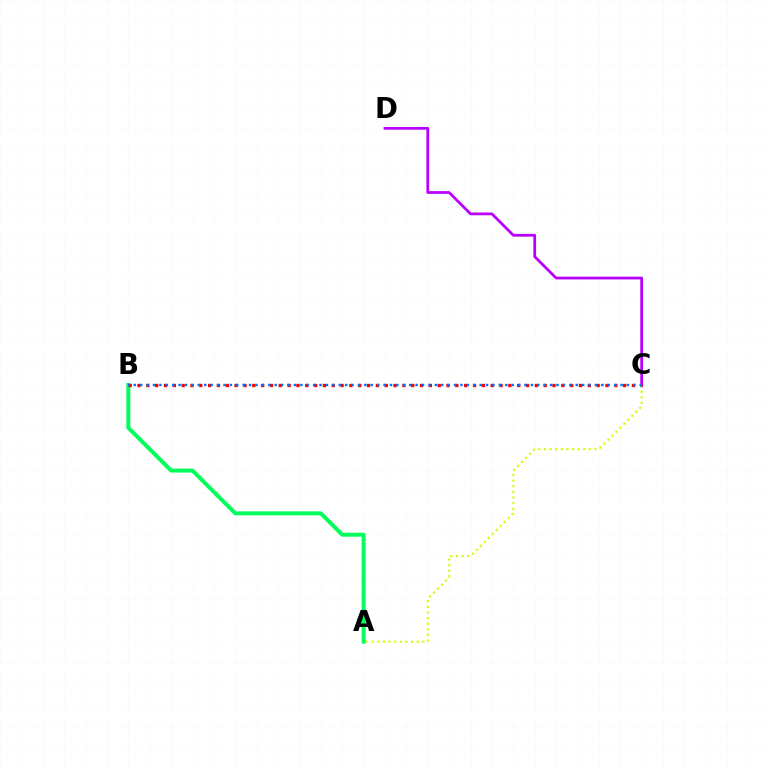{('A', 'C'): [{'color': '#d1ff00', 'line_style': 'dotted', 'thickness': 1.53}], ('A', 'B'): [{'color': '#00ff5c', 'line_style': 'solid', 'thickness': 2.86}], ('C', 'D'): [{'color': '#b900ff', 'line_style': 'solid', 'thickness': 1.99}], ('B', 'C'): [{'color': '#ff0000', 'line_style': 'dotted', 'thickness': 2.4}, {'color': '#0074ff', 'line_style': 'dotted', 'thickness': 1.74}]}